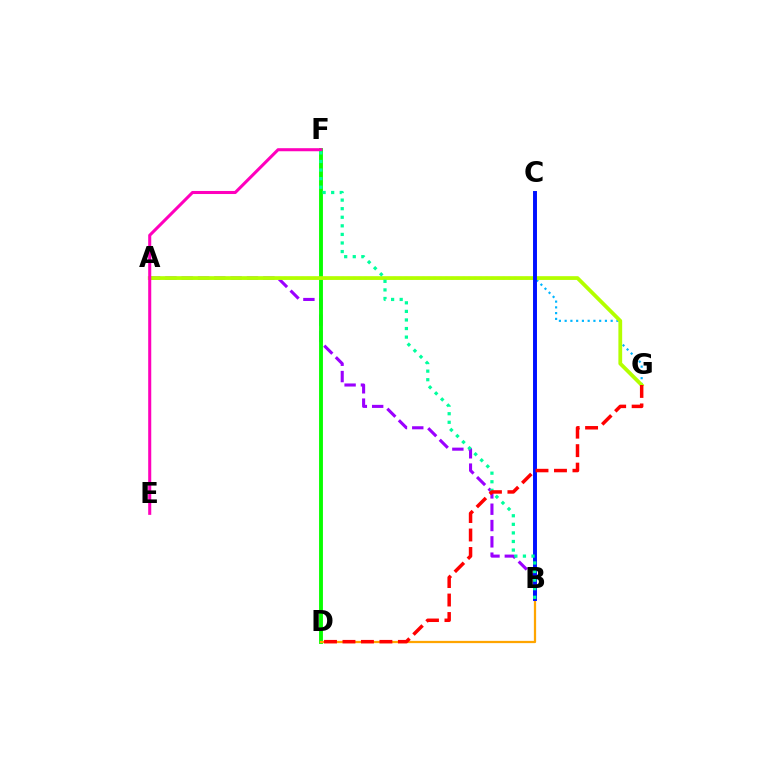{('A', 'G'): [{'color': '#00b5ff', 'line_style': 'dotted', 'thickness': 1.56}, {'color': '#b3ff00', 'line_style': 'solid', 'thickness': 2.71}], ('A', 'B'): [{'color': '#9b00ff', 'line_style': 'dashed', 'thickness': 2.22}], ('D', 'F'): [{'color': '#08ff00', 'line_style': 'solid', 'thickness': 2.79}], ('B', 'D'): [{'color': '#ffa500', 'line_style': 'solid', 'thickness': 1.62}], ('B', 'C'): [{'color': '#0010ff', 'line_style': 'solid', 'thickness': 2.83}], ('E', 'F'): [{'color': '#ff00bd', 'line_style': 'solid', 'thickness': 2.2}], ('B', 'F'): [{'color': '#00ff9d', 'line_style': 'dotted', 'thickness': 2.33}], ('D', 'G'): [{'color': '#ff0000', 'line_style': 'dashed', 'thickness': 2.51}]}